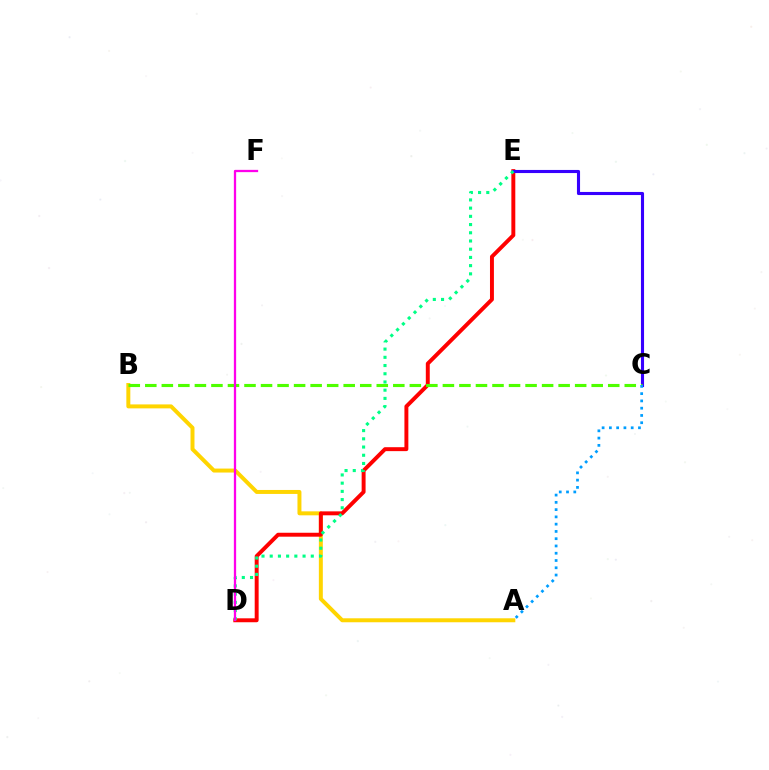{('A', 'B'): [{'color': '#ffd500', 'line_style': 'solid', 'thickness': 2.86}], ('D', 'E'): [{'color': '#ff0000', 'line_style': 'solid', 'thickness': 2.83}, {'color': '#00ff86', 'line_style': 'dotted', 'thickness': 2.23}], ('C', 'E'): [{'color': '#3700ff', 'line_style': 'solid', 'thickness': 2.23}], ('B', 'C'): [{'color': '#4fff00', 'line_style': 'dashed', 'thickness': 2.25}], ('A', 'C'): [{'color': '#009eff', 'line_style': 'dotted', 'thickness': 1.98}], ('D', 'F'): [{'color': '#ff00ed', 'line_style': 'solid', 'thickness': 1.64}]}